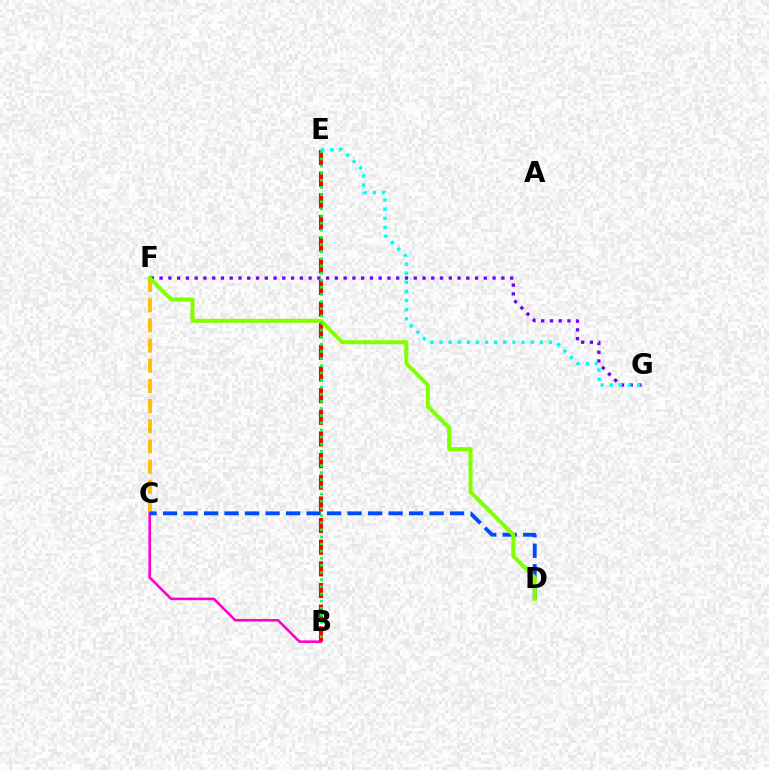{('C', 'F'): [{'color': '#ffbd00', 'line_style': 'dashed', 'thickness': 2.74}], ('B', 'C'): [{'color': '#ff00cf', 'line_style': 'solid', 'thickness': 1.87}], ('B', 'E'): [{'color': '#ff0000', 'line_style': 'dashed', 'thickness': 2.94}, {'color': '#00ff39', 'line_style': 'dotted', 'thickness': 1.94}], ('F', 'G'): [{'color': '#7200ff', 'line_style': 'dotted', 'thickness': 2.38}], ('C', 'D'): [{'color': '#004bff', 'line_style': 'dashed', 'thickness': 2.79}], ('D', 'F'): [{'color': '#84ff00', 'line_style': 'solid', 'thickness': 2.91}], ('E', 'G'): [{'color': '#00fff6', 'line_style': 'dotted', 'thickness': 2.48}]}